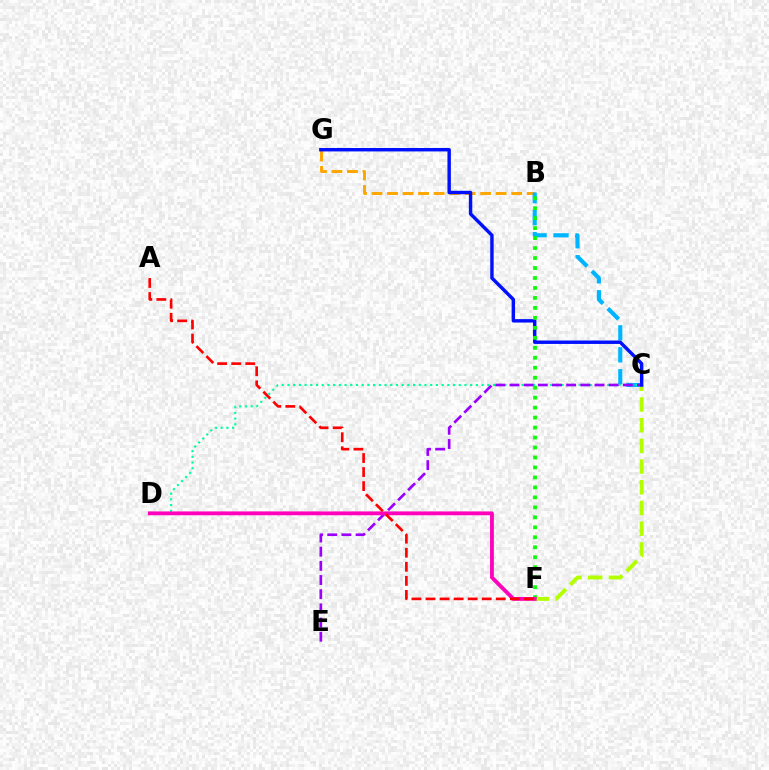{('B', 'G'): [{'color': '#ffa500', 'line_style': 'dashed', 'thickness': 2.11}], ('B', 'C'): [{'color': '#00b5ff', 'line_style': 'dashed', 'thickness': 2.98}], ('C', 'D'): [{'color': '#00ff9d', 'line_style': 'dotted', 'thickness': 1.55}], ('C', 'F'): [{'color': '#b3ff00', 'line_style': 'dashed', 'thickness': 2.81}], ('C', 'E'): [{'color': '#9b00ff', 'line_style': 'dashed', 'thickness': 1.93}], ('C', 'G'): [{'color': '#0010ff', 'line_style': 'solid', 'thickness': 2.47}], ('B', 'F'): [{'color': '#08ff00', 'line_style': 'dotted', 'thickness': 2.71}], ('D', 'F'): [{'color': '#ff00bd', 'line_style': 'solid', 'thickness': 2.76}], ('A', 'F'): [{'color': '#ff0000', 'line_style': 'dashed', 'thickness': 1.91}]}